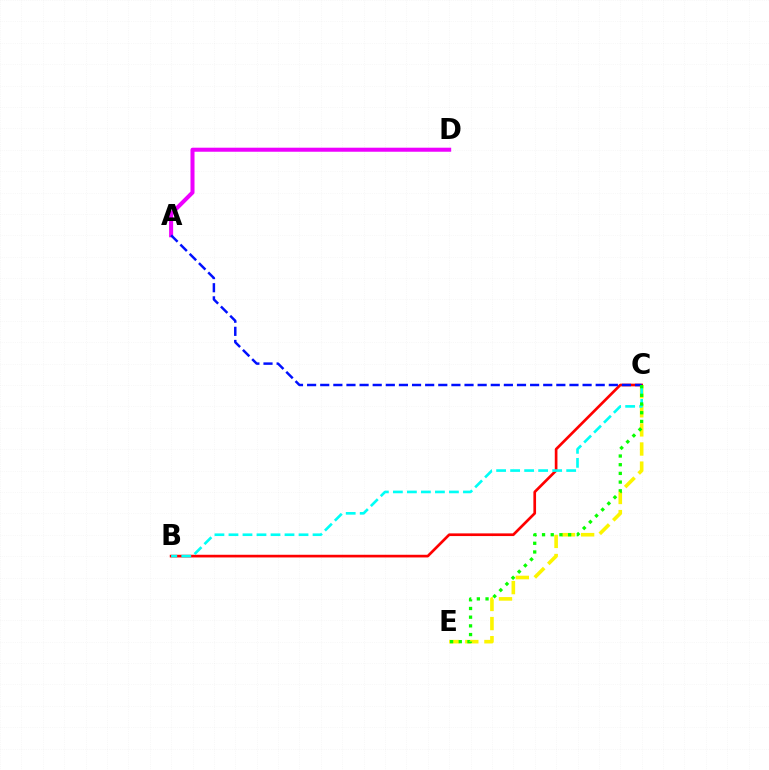{('A', 'D'): [{'color': '#ee00ff', 'line_style': 'solid', 'thickness': 2.9}], ('C', 'E'): [{'color': '#fcf500', 'line_style': 'dashed', 'thickness': 2.6}, {'color': '#08ff00', 'line_style': 'dotted', 'thickness': 2.36}], ('B', 'C'): [{'color': '#ff0000', 'line_style': 'solid', 'thickness': 1.93}, {'color': '#00fff6', 'line_style': 'dashed', 'thickness': 1.9}], ('A', 'C'): [{'color': '#0010ff', 'line_style': 'dashed', 'thickness': 1.78}]}